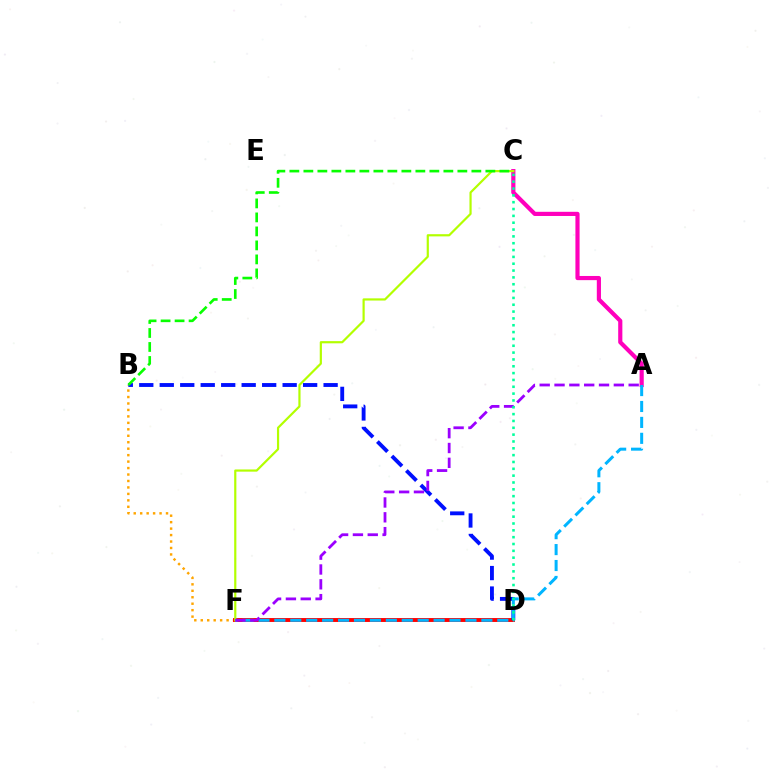{('B', 'F'): [{'color': '#ffa500', 'line_style': 'dotted', 'thickness': 1.75}], ('D', 'F'): [{'color': '#ff0000', 'line_style': 'solid', 'thickness': 2.81}], ('A', 'C'): [{'color': '#ff00bd', 'line_style': 'solid', 'thickness': 3.0}], ('C', 'F'): [{'color': '#b3ff00', 'line_style': 'solid', 'thickness': 1.58}], ('B', 'D'): [{'color': '#0010ff', 'line_style': 'dashed', 'thickness': 2.78}], ('B', 'C'): [{'color': '#08ff00', 'line_style': 'dashed', 'thickness': 1.9}], ('A', 'F'): [{'color': '#00b5ff', 'line_style': 'dashed', 'thickness': 2.16}, {'color': '#9b00ff', 'line_style': 'dashed', 'thickness': 2.01}], ('C', 'D'): [{'color': '#00ff9d', 'line_style': 'dotted', 'thickness': 1.86}]}